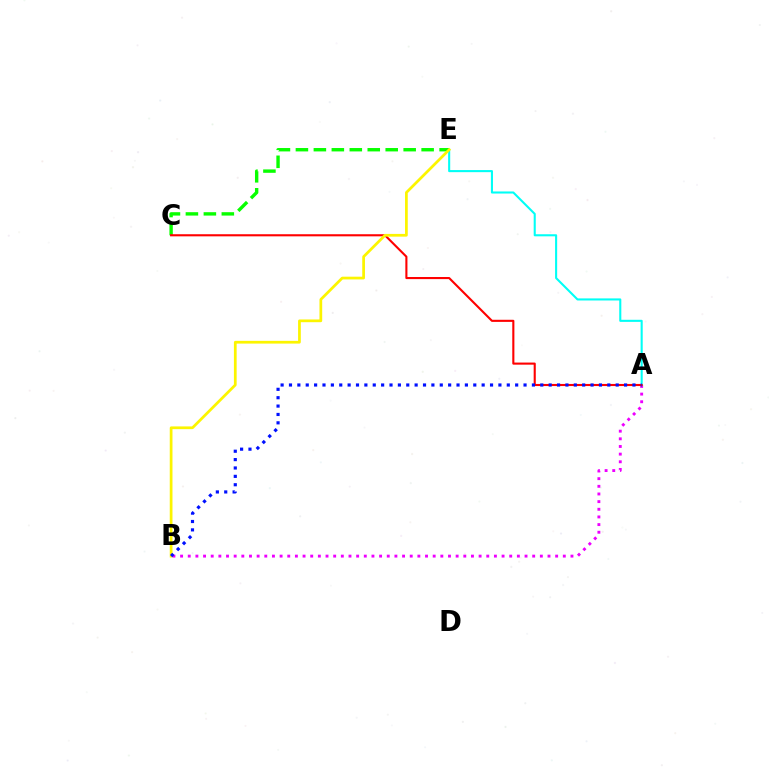{('A', 'B'): [{'color': '#ee00ff', 'line_style': 'dotted', 'thickness': 2.08}, {'color': '#0010ff', 'line_style': 'dotted', 'thickness': 2.28}], ('A', 'E'): [{'color': '#00fff6', 'line_style': 'solid', 'thickness': 1.5}], ('C', 'E'): [{'color': '#08ff00', 'line_style': 'dashed', 'thickness': 2.44}], ('A', 'C'): [{'color': '#ff0000', 'line_style': 'solid', 'thickness': 1.52}], ('B', 'E'): [{'color': '#fcf500', 'line_style': 'solid', 'thickness': 1.97}]}